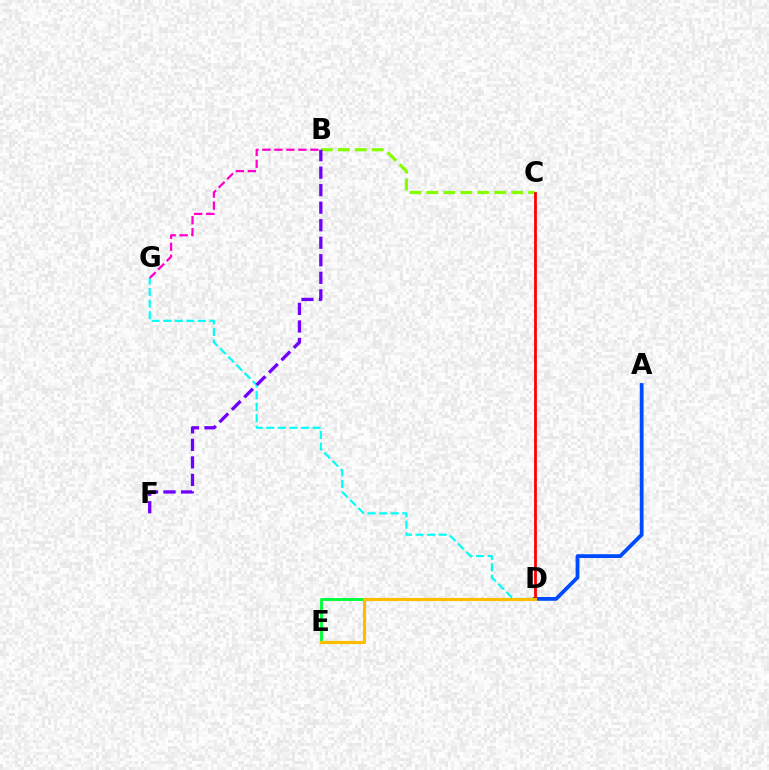{('D', 'G'): [{'color': '#00fff6', 'line_style': 'dashed', 'thickness': 1.57}], ('A', 'D'): [{'color': '#004bff', 'line_style': 'solid', 'thickness': 2.74}], ('D', 'E'): [{'color': '#00ff39', 'line_style': 'solid', 'thickness': 2.08}, {'color': '#ffbd00', 'line_style': 'solid', 'thickness': 2.25}], ('B', 'G'): [{'color': '#ff00cf', 'line_style': 'dashed', 'thickness': 1.63}], ('B', 'C'): [{'color': '#84ff00', 'line_style': 'dashed', 'thickness': 2.31}], ('C', 'D'): [{'color': '#ff0000', 'line_style': 'solid', 'thickness': 2.0}], ('B', 'F'): [{'color': '#7200ff', 'line_style': 'dashed', 'thickness': 2.38}]}